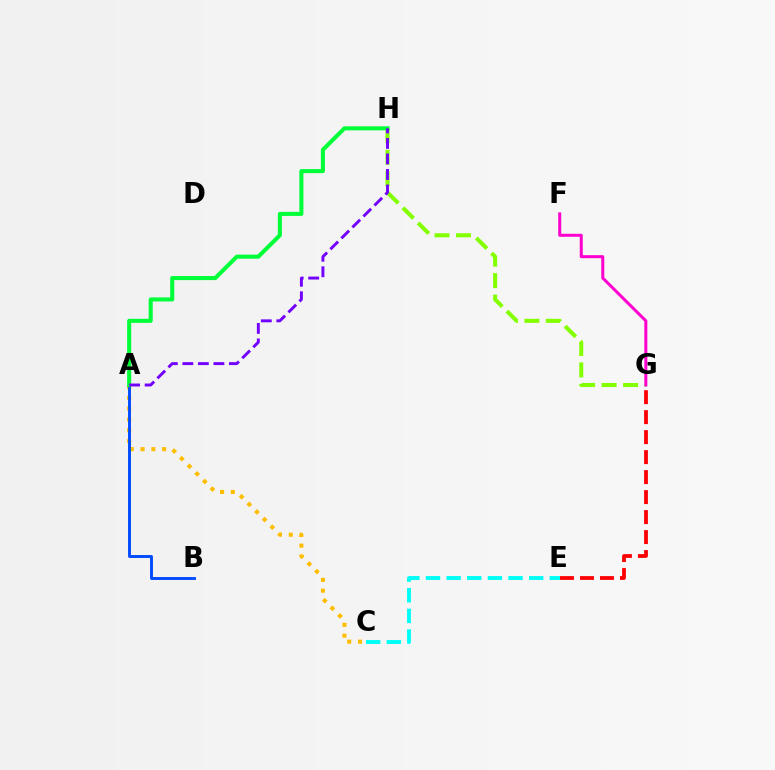{('A', 'C'): [{'color': '#ffbd00', 'line_style': 'dotted', 'thickness': 2.93}], ('C', 'E'): [{'color': '#00fff6', 'line_style': 'dashed', 'thickness': 2.8}], ('G', 'H'): [{'color': '#84ff00', 'line_style': 'dashed', 'thickness': 2.92}], ('A', 'B'): [{'color': '#004bff', 'line_style': 'solid', 'thickness': 2.09}], ('A', 'H'): [{'color': '#00ff39', 'line_style': 'solid', 'thickness': 2.93}, {'color': '#7200ff', 'line_style': 'dashed', 'thickness': 2.11}], ('F', 'G'): [{'color': '#ff00cf', 'line_style': 'solid', 'thickness': 2.17}], ('E', 'G'): [{'color': '#ff0000', 'line_style': 'dashed', 'thickness': 2.72}]}